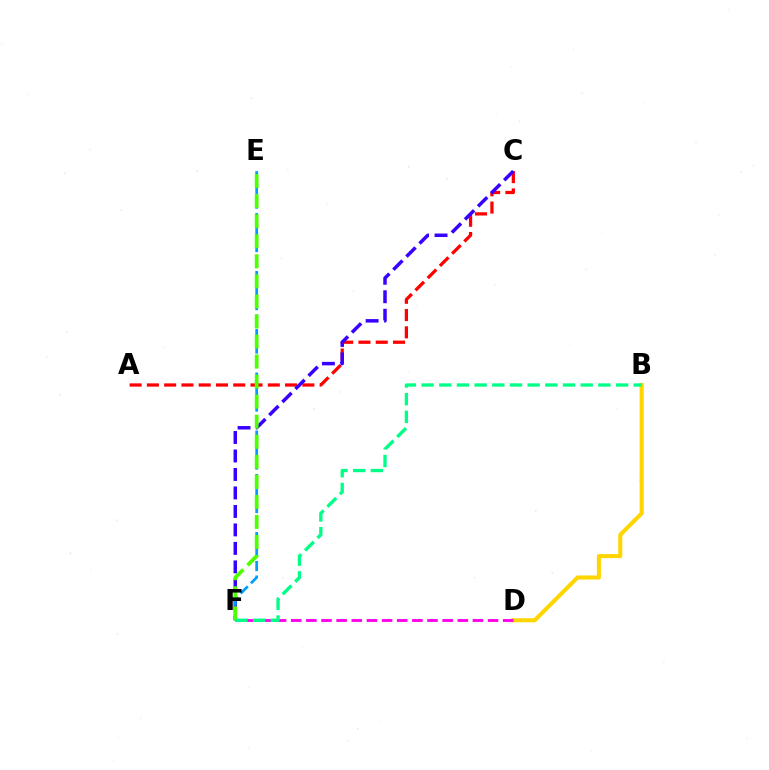{('B', 'D'): [{'color': '#ffd500', 'line_style': 'solid', 'thickness': 2.93}], ('D', 'F'): [{'color': '#ff00ed', 'line_style': 'dashed', 'thickness': 2.06}], ('A', 'C'): [{'color': '#ff0000', 'line_style': 'dashed', 'thickness': 2.35}], ('C', 'F'): [{'color': '#3700ff', 'line_style': 'dashed', 'thickness': 2.51}], ('E', 'F'): [{'color': '#009eff', 'line_style': 'dashed', 'thickness': 1.97}, {'color': '#4fff00', 'line_style': 'dashed', 'thickness': 2.72}], ('B', 'F'): [{'color': '#00ff86', 'line_style': 'dashed', 'thickness': 2.4}]}